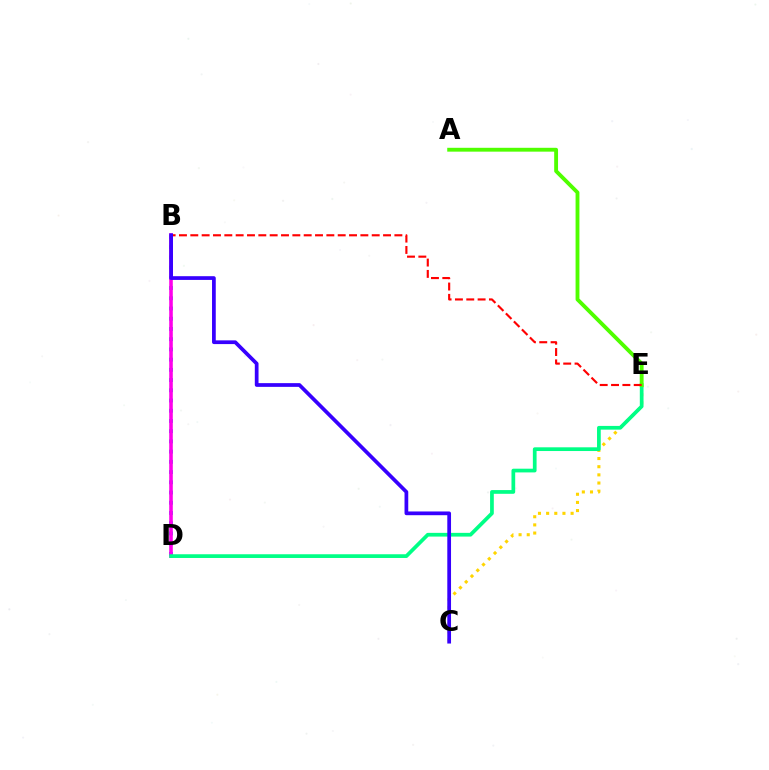{('C', 'E'): [{'color': '#ffd500', 'line_style': 'dotted', 'thickness': 2.22}], ('B', 'D'): [{'color': '#009eff', 'line_style': 'dotted', 'thickness': 2.78}, {'color': '#ff00ed', 'line_style': 'solid', 'thickness': 2.58}], ('D', 'E'): [{'color': '#00ff86', 'line_style': 'solid', 'thickness': 2.68}], ('A', 'E'): [{'color': '#4fff00', 'line_style': 'solid', 'thickness': 2.78}], ('B', 'E'): [{'color': '#ff0000', 'line_style': 'dashed', 'thickness': 1.54}], ('B', 'C'): [{'color': '#3700ff', 'line_style': 'solid', 'thickness': 2.68}]}